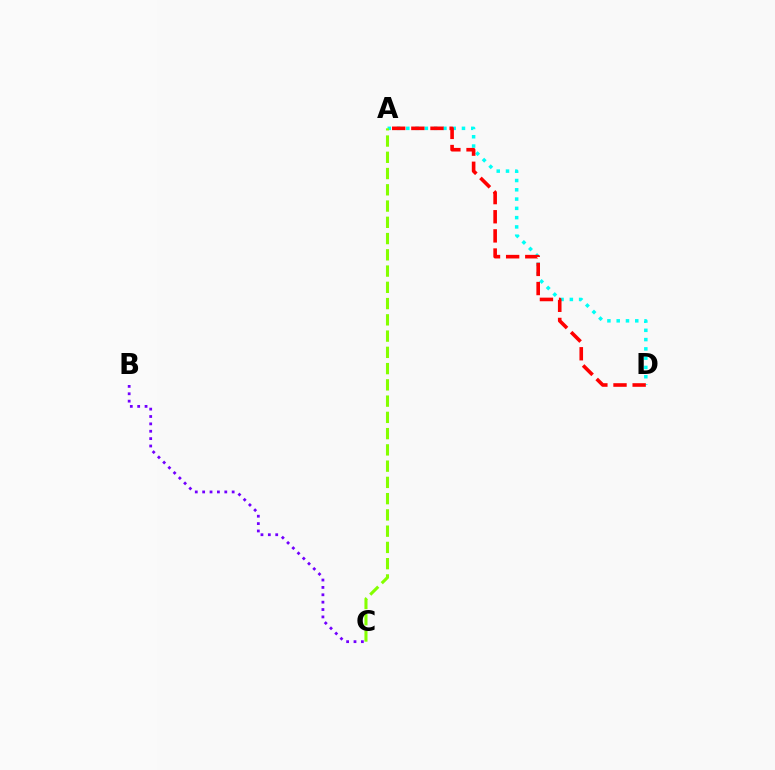{('A', 'D'): [{'color': '#00fff6', 'line_style': 'dotted', 'thickness': 2.52}, {'color': '#ff0000', 'line_style': 'dashed', 'thickness': 2.6}], ('B', 'C'): [{'color': '#7200ff', 'line_style': 'dotted', 'thickness': 2.0}], ('A', 'C'): [{'color': '#84ff00', 'line_style': 'dashed', 'thickness': 2.21}]}